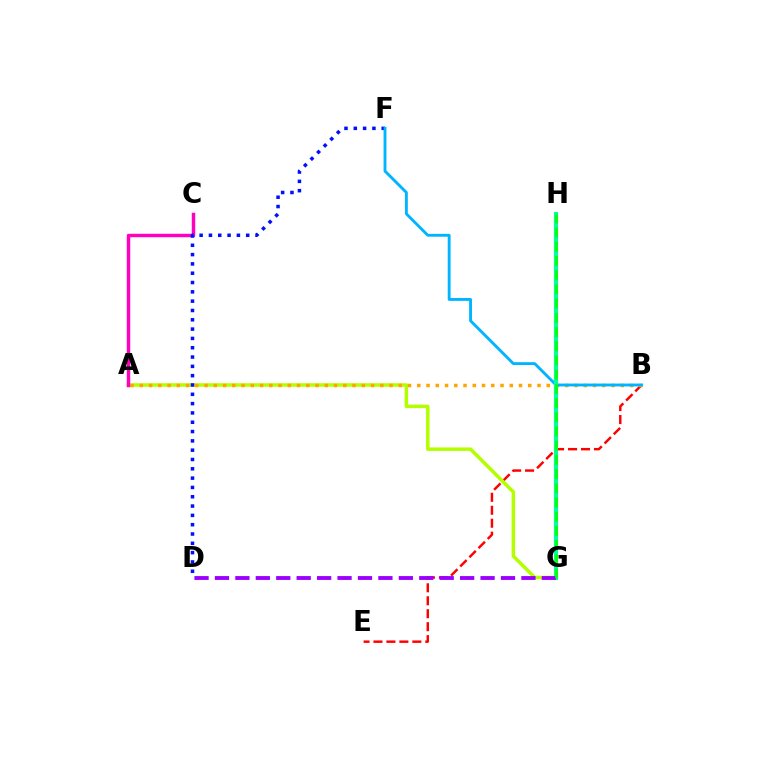{('B', 'E'): [{'color': '#ff0000', 'line_style': 'dashed', 'thickness': 1.76}], ('A', 'G'): [{'color': '#b3ff00', 'line_style': 'solid', 'thickness': 2.52}], ('A', 'B'): [{'color': '#ffa500', 'line_style': 'dotted', 'thickness': 2.51}], ('A', 'C'): [{'color': '#ff00bd', 'line_style': 'solid', 'thickness': 2.48}], ('D', 'F'): [{'color': '#0010ff', 'line_style': 'dotted', 'thickness': 2.53}], ('B', 'F'): [{'color': '#00b5ff', 'line_style': 'solid', 'thickness': 2.07}], ('G', 'H'): [{'color': '#00ff9d', 'line_style': 'solid', 'thickness': 2.96}, {'color': '#08ff00', 'line_style': 'dashed', 'thickness': 1.93}], ('D', 'G'): [{'color': '#9b00ff', 'line_style': 'dashed', 'thickness': 2.78}]}